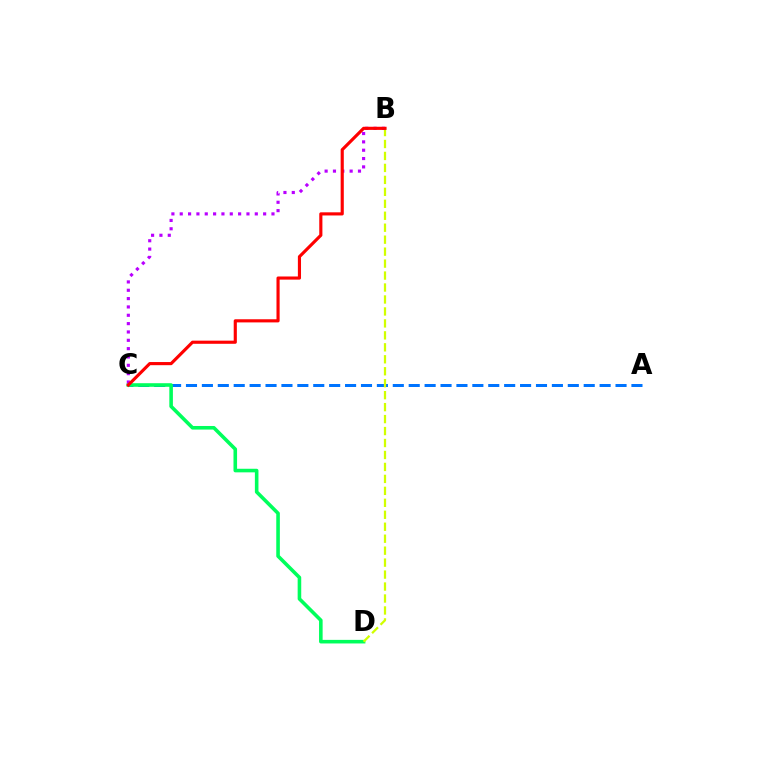{('A', 'C'): [{'color': '#0074ff', 'line_style': 'dashed', 'thickness': 2.16}], ('C', 'D'): [{'color': '#00ff5c', 'line_style': 'solid', 'thickness': 2.58}], ('B', 'D'): [{'color': '#d1ff00', 'line_style': 'dashed', 'thickness': 1.62}], ('B', 'C'): [{'color': '#b900ff', 'line_style': 'dotted', 'thickness': 2.27}, {'color': '#ff0000', 'line_style': 'solid', 'thickness': 2.26}]}